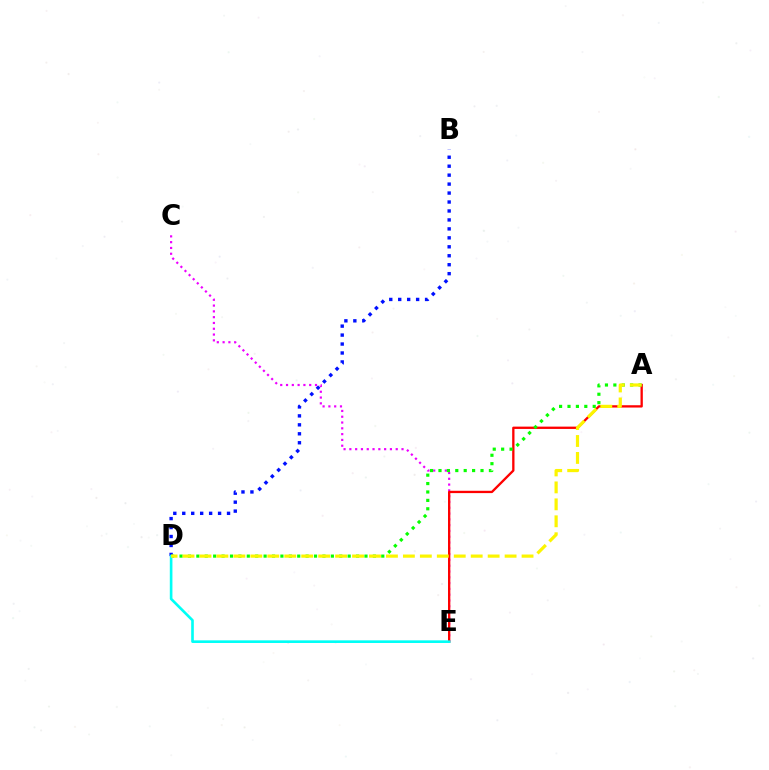{('C', 'E'): [{'color': '#ee00ff', 'line_style': 'dotted', 'thickness': 1.57}], ('B', 'D'): [{'color': '#0010ff', 'line_style': 'dotted', 'thickness': 2.43}], ('A', 'E'): [{'color': '#ff0000', 'line_style': 'solid', 'thickness': 1.67}], ('A', 'D'): [{'color': '#08ff00', 'line_style': 'dotted', 'thickness': 2.28}, {'color': '#fcf500', 'line_style': 'dashed', 'thickness': 2.3}], ('D', 'E'): [{'color': '#00fff6', 'line_style': 'solid', 'thickness': 1.9}]}